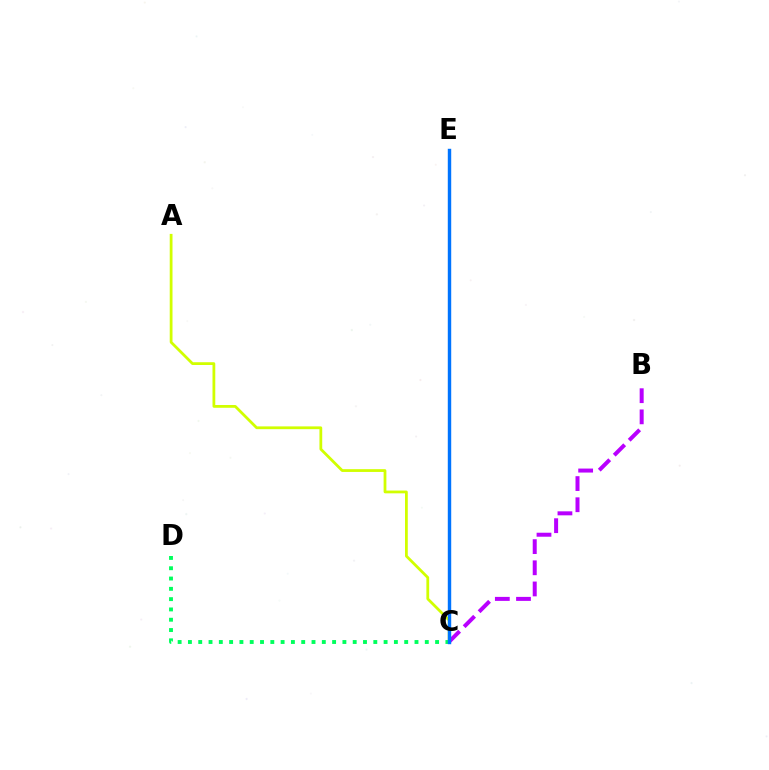{('B', 'C'): [{'color': '#b900ff', 'line_style': 'dashed', 'thickness': 2.88}], ('C', 'E'): [{'color': '#ff0000', 'line_style': 'dashed', 'thickness': 1.94}, {'color': '#0074ff', 'line_style': 'solid', 'thickness': 2.46}], ('A', 'C'): [{'color': '#d1ff00', 'line_style': 'solid', 'thickness': 2.0}], ('C', 'D'): [{'color': '#00ff5c', 'line_style': 'dotted', 'thickness': 2.8}]}